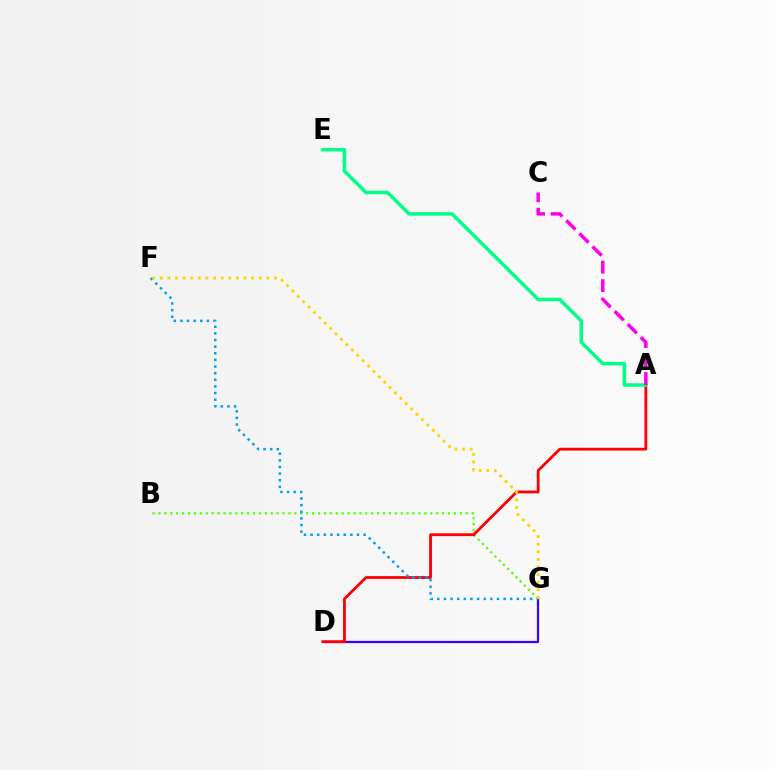{('D', 'G'): [{'color': '#3700ff', 'line_style': 'solid', 'thickness': 1.6}], ('B', 'G'): [{'color': '#4fff00', 'line_style': 'dotted', 'thickness': 1.61}], ('A', 'D'): [{'color': '#ff0000', 'line_style': 'solid', 'thickness': 2.01}], ('A', 'E'): [{'color': '#00ff86', 'line_style': 'solid', 'thickness': 2.5}], ('F', 'G'): [{'color': '#009eff', 'line_style': 'dotted', 'thickness': 1.8}, {'color': '#ffd500', 'line_style': 'dotted', 'thickness': 2.07}], ('A', 'C'): [{'color': '#ff00ed', 'line_style': 'dashed', 'thickness': 2.51}]}